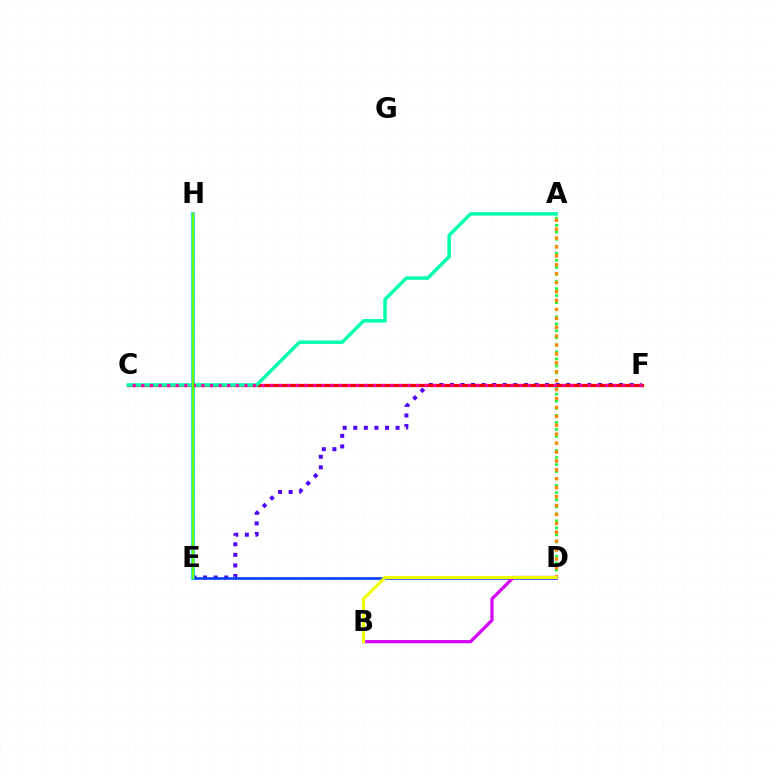{('A', 'D'): [{'color': '#00ff27', 'line_style': 'dotted', 'thickness': 1.91}, {'color': '#ff8800', 'line_style': 'dotted', 'thickness': 2.42}], ('E', 'F'): [{'color': '#4f00ff', 'line_style': 'dotted', 'thickness': 2.87}], ('D', 'E'): [{'color': '#003fff', 'line_style': 'solid', 'thickness': 1.88}], ('C', 'F'): [{'color': '#ff0000', 'line_style': 'solid', 'thickness': 2.32}, {'color': '#ff00a0', 'line_style': 'dotted', 'thickness': 2.33}], ('B', 'D'): [{'color': '#d600ff', 'line_style': 'solid', 'thickness': 2.31}, {'color': '#eeff00', 'line_style': 'solid', 'thickness': 2.26}], ('A', 'C'): [{'color': '#00ffaf', 'line_style': 'solid', 'thickness': 2.53}], ('E', 'H'): [{'color': '#00c7ff', 'line_style': 'solid', 'thickness': 2.56}, {'color': '#66ff00', 'line_style': 'solid', 'thickness': 1.7}]}